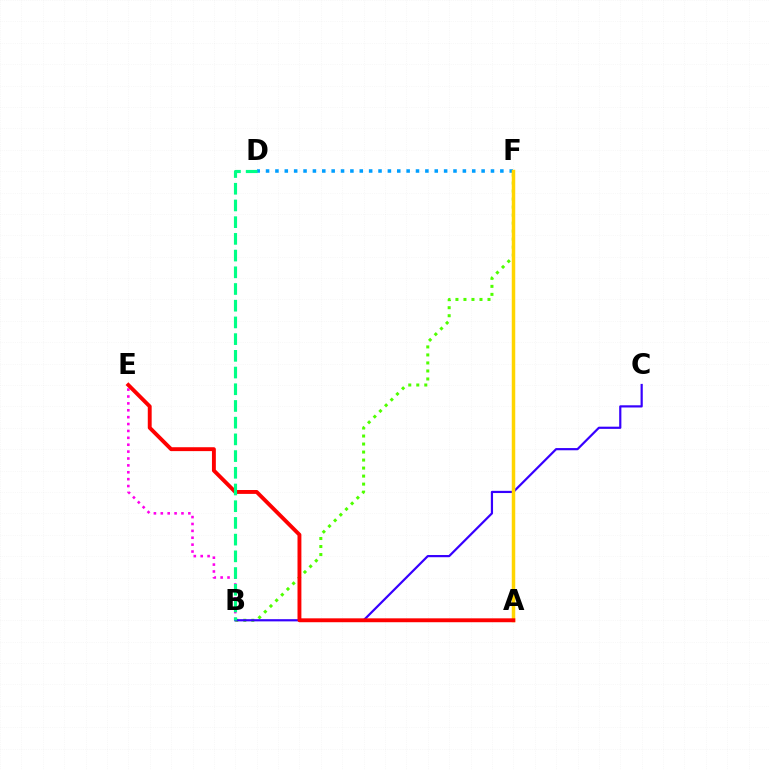{('B', 'E'): [{'color': '#ff00ed', 'line_style': 'dotted', 'thickness': 1.87}], ('B', 'F'): [{'color': '#4fff00', 'line_style': 'dotted', 'thickness': 2.18}], ('D', 'F'): [{'color': '#009eff', 'line_style': 'dotted', 'thickness': 2.55}], ('B', 'C'): [{'color': '#3700ff', 'line_style': 'solid', 'thickness': 1.58}], ('A', 'F'): [{'color': '#ffd500', 'line_style': 'solid', 'thickness': 2.51}], ('A', 'E'): [{'color': '#ff0000', 'line_style': 'solid', 'thickness': 2.8}], ('B', 'D'): [{'color': '#00ff86', 'line_style': 'dashed', 'thickness': 2.27}]}